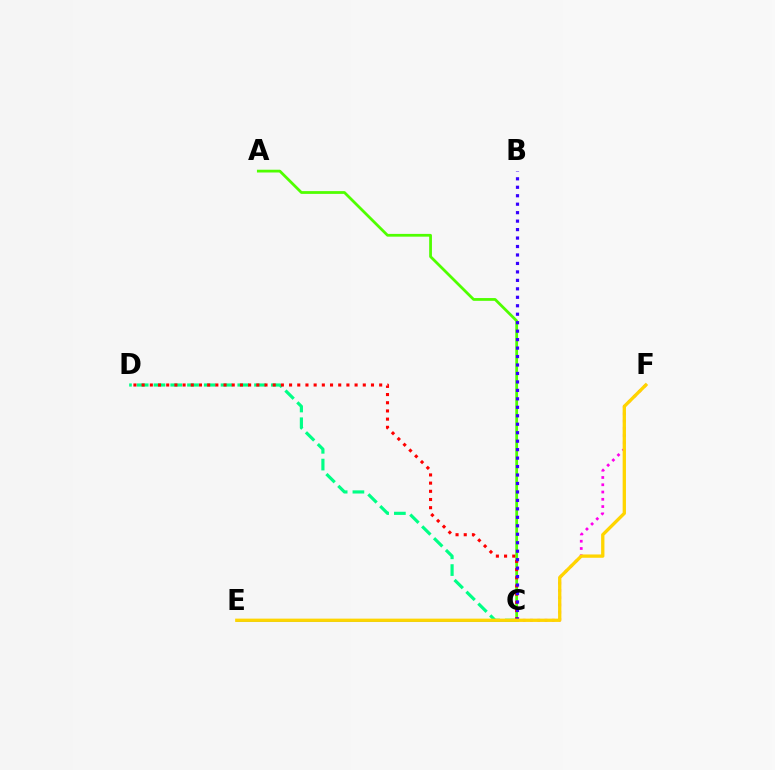{('C', 'E'): [{'color': '#009eff', 'line_style': 'solid', 'thickness': 1.88}], ('A', 'C'): [{'color': '#4fff00', 'line_style': 'solid', 'thickness': 1.99}], ('C', 'F'): [{'color': '#ff00ed', 'line_style': 'dotted', 'thickness': 1.97}], ('C', 'D'): [{'color': '#00ff86', 'line_style': 'dashed', 'thickness': 2.28}, {'color': '#ff0000', 'line_style': 'dotted', 'thickness': 2.23}], ('B', 'C'): [{'color': '#3700ff', 'line_style': 'dotted', 'thickness': 2.3}], ('E', 'F'): [{'color': '#ffd500', 'line_style': 'solid', 'thickness': 2.38}]}